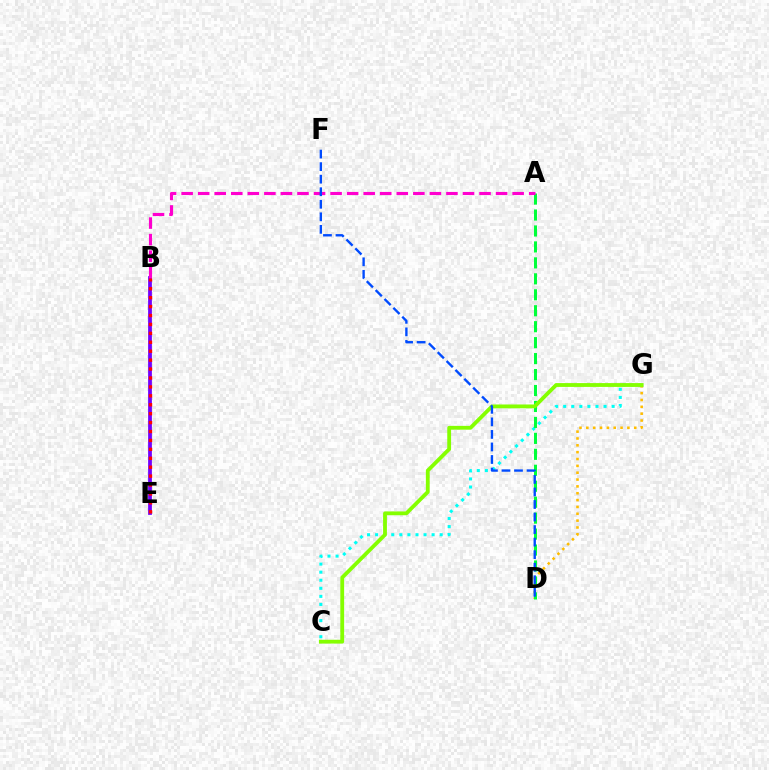{('C', 'G'): [{'color': '#00fff6', 'line_style': 'dotted', 'thickness': 2.19}, {'color': '#84ff00', 'line_style': 'solid', 'thickness': 2.75}], ('B', 'E'): [{'color': '#7200ff', 'line_style': 'solid', 'thickness': 2.71}, {'color': '#ff0000', 'line_style': 'dotted', 'thickness': 2.42}], ('D', 'G'): [{'color': '#ffbd00', 'line_style': 'dotted', 'thickness': 1.86}], ('A', 'D'): [{'color': '#00ff39', 'line_style': 'dashed', 'thickness': 2.17}], ('A', 'B'): [{'color': '#ff00cf', 'line_style': 'dashed', 'thickness': 2.25}], ('D', 'F'): [{'color': '#004bff', 'line_style': 'dashed', 'thickness': 1.7}]}